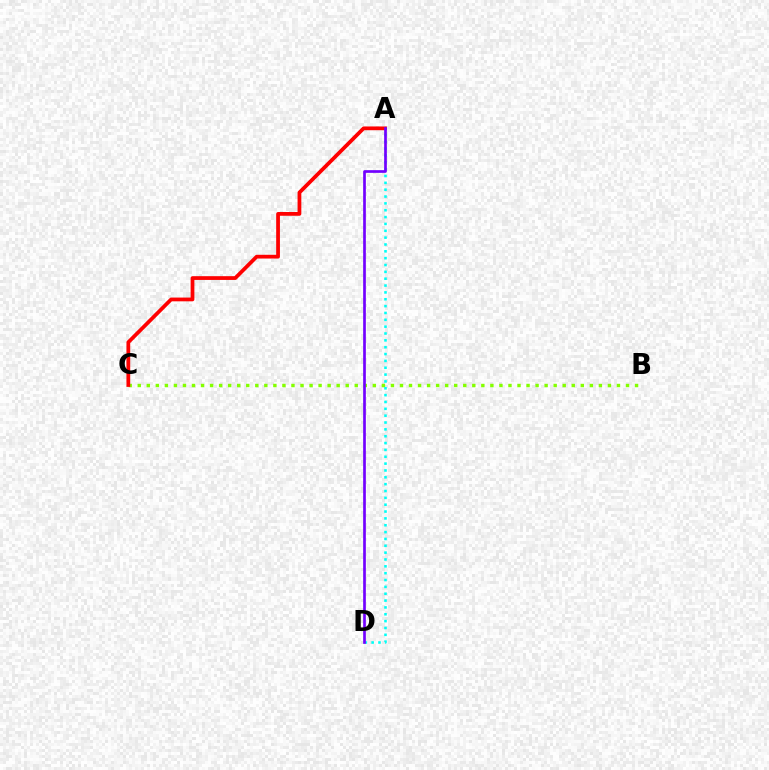{('B', 'C'): [{'color': '#84ff00', 'line_style': 'dotted', 'thickness': 2.46}], ('A', 'D'): [{'color': '#00fff6', 'line_style': 'dotted', 'thickness': 1.86}, {'color': '#7200ff', 'line_style': 'solid', 'thickness': 1.93}], ('A', 'C'): [{'color': '#ff0000', 'line_style': 'solid', 'thickness': 2.71}]}